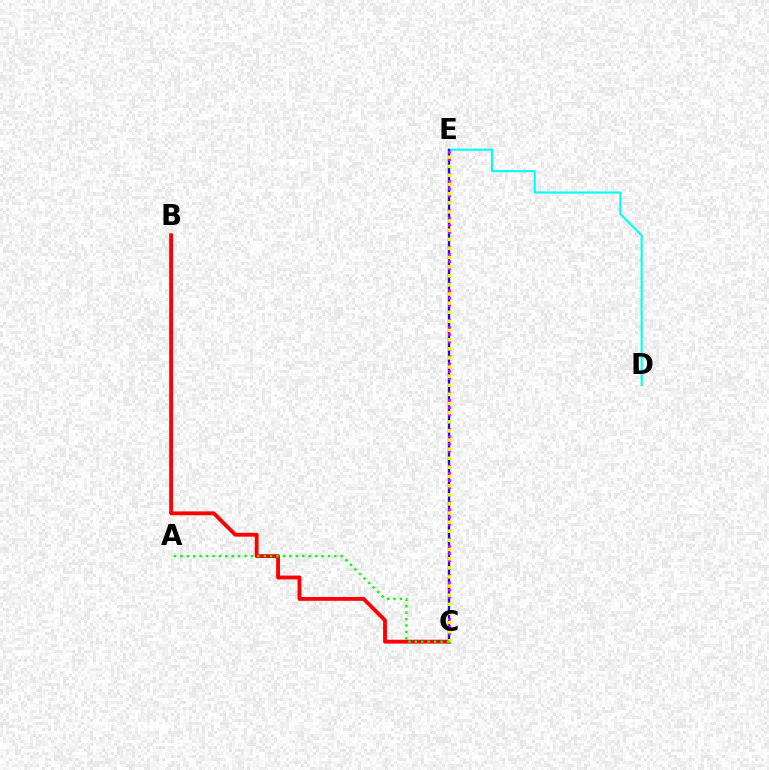{('D', 'E'): [{'color': '#00fff6', 'line_style': 'solid', 'thickness': 1.52}], ('C', 'E'): [{'color': '#0010ff', 'line_style': 'solid', 'thickness': 1.68}, {'color': '#ee00ff', 'line_style': 'dotted', 'thickness': 1.98}, {'color': '#fcf500', 'line_style': 'dotted', 'thickness': 2.48}], ('B', 'C'): [{'color': '#ff0000', 'line_style': 'solid', 'thickness': 2.77}], ('A', 'C'): [{'color': '#08ff00', 'line_style': 'dotted', 'thickness': 1.74}]}